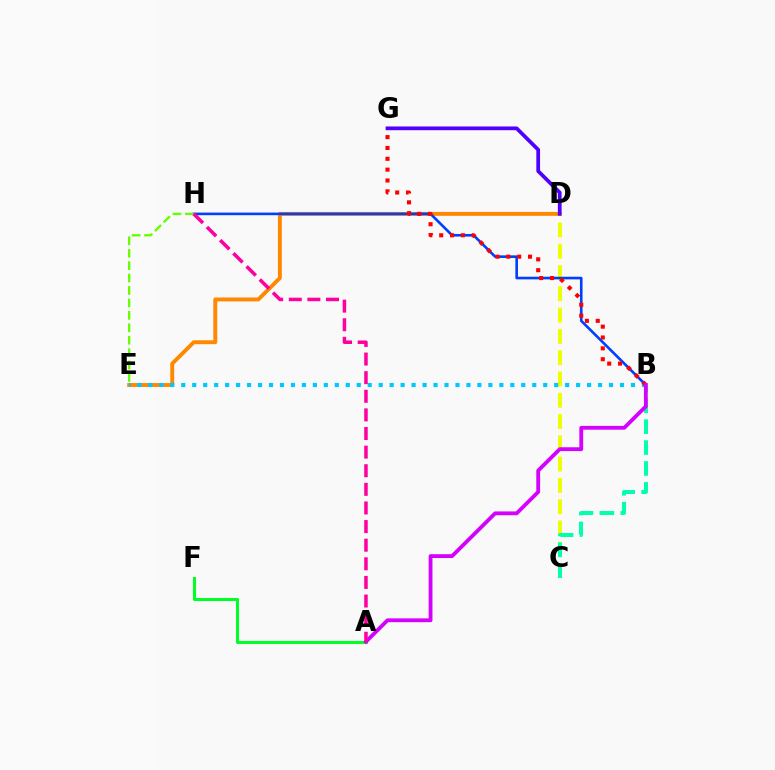{('D', 'E'): [{'color': '#ff8800', 'line_style': 'solid', 'thickness': 2.81}], ('A', 'F'): [{'color': '#00ff27', 'line_style': 'solid', 'thickness': 2.19}], ('C', 'D'): [{'color': '#eeff00', 'line_style': 'dashed', 'thickness': 2.89}], ('B', 'H'): [{'color': '#003fff', 'line_style': 'solid', 'thickness': 1.89}], ('E', 'H'): [{'color': '#66ff00', 'line_style': 'dashed', 'thickness': 1.69}], ('B', 'E'): [{'color': '#00c7ff', 'line_style': 'dotted', 'thickness': 2.98}], ('B', 'G'): [{'color': '#ff0000', 'line_style': 'dotted', 'thickness': 2.95}], ('D', 'G'): [{'color': '#4f00ff', 'line_style': 'solid', 'thickness': 2.69}], ('B', 'C'): [{'color': '#00ffaf', 'line_style': 'dashed', 'thickness': 2.84}], ('A', 'B'): [{'color': '#d600ff', 'line_style': 'solid', 'thickness': 2.75}], ('A', 'H'): [{'color': '#ff00a0', 'line_style': 'dashed', 'thickness': 2.53}]}